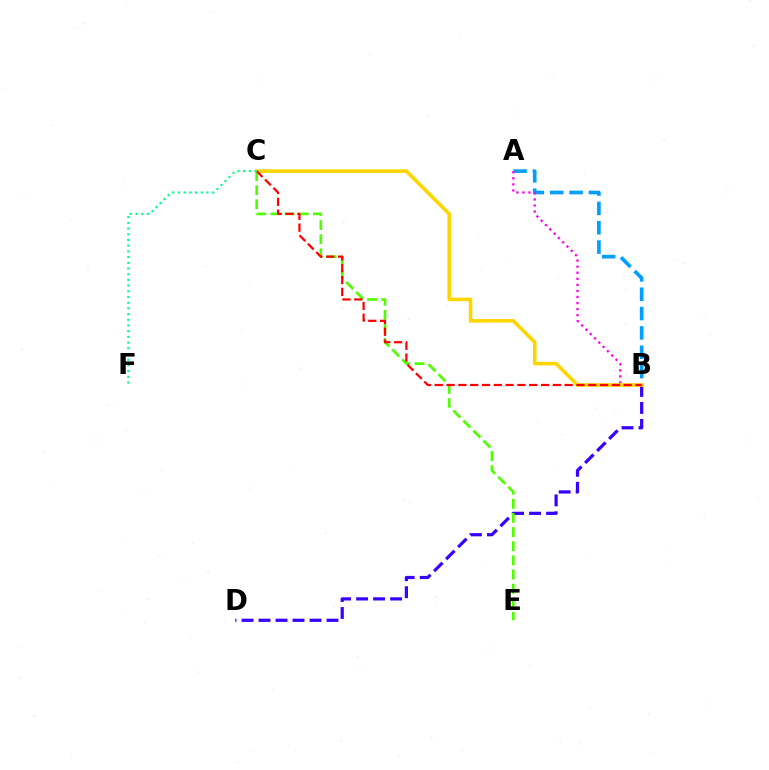{('A', 'B'): [{'color': '#009eff', 'line_style': 'dashed', 'thickness': 2.63}, {'color': '#ff00ed', 'line_style': 'dotted', 'thickness': 1.65}], ('B', 'D'): [{'color': '#3700ff', 'line_style': 'dashed', 'thickness': 2.31}], ('C', 'E'): [{'color': '#4fff00', 'line_style': 'dashed', 'thickness': 1.92}], ('B', 'C'): [{'color': '#ffd500', 'line_style': 'solid', 'thickness': 2.57}, {'color': '#ff0000', 'line_style': 'dashed', 'thickness': 1.6}], ('C', 'F'): [{'color': '#00ff86', 'line_style': 'dotted', 'thickness': 1.55}]}